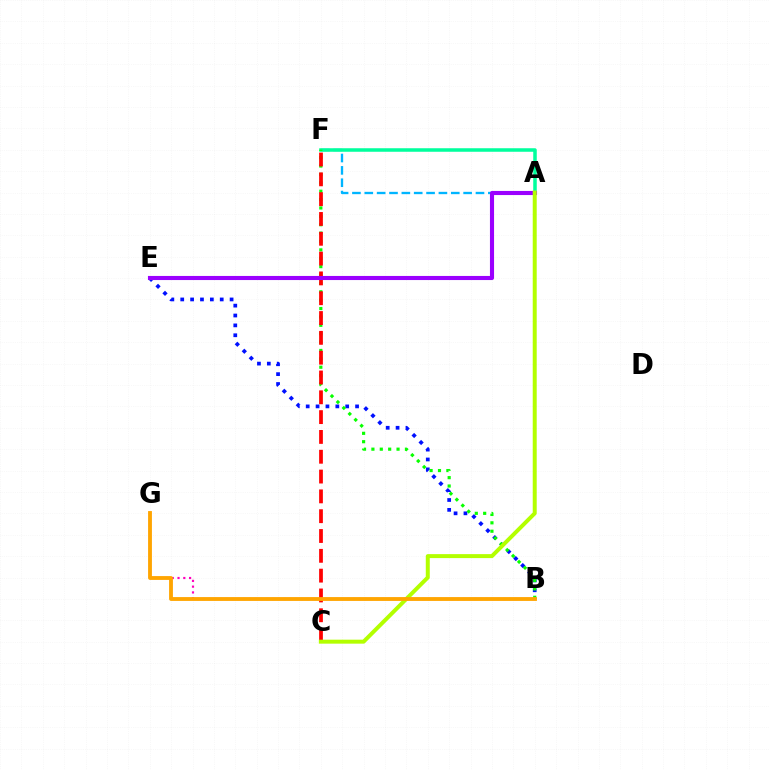{('A', 'F'): [{'color': '#00b5ff', 'line_style': 'dashed', 'thickness': 1.68}, {'color': '#00ff9d', 'line_style': 'solid', 'thickness': 2.54}], ('B', 'E'): [{'color': '#0010ff', 'line_style': 'dotted', 'thickness': 2.68}], ('B', 'G'): [{'color': '#ff00bd', 'line_style': 'dotted', 'thickness': 1.57}, {'color': '#ffa500', 'line_style': 'solid', 'thickness': 2.76}], ('B', 'F'): [{'color': '#08ff00', 'line_style': 'dotted', 'thickness': 2.28}], ('C', 'F'): [{'color': '#ff0000', 'line_style': 'dashed', 'thickness': 2.69}], ('A', 'E'): [{'color': '#9b00ff', 'line_style': 'solid', 'thickness': 2.95}], ('A', 'C'): [{'color': '#b3ff00', 'line_style': 'solid', 'thickness': 2.86}]}